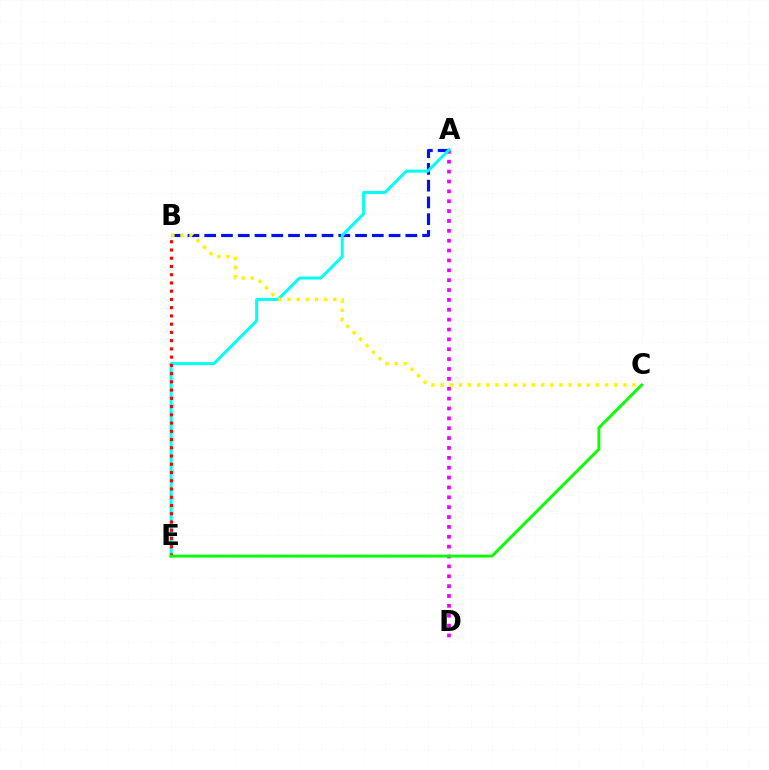{('A', 'B'): [{'color': '#0010ff', 'line_style': 'dashed', 'thickness': 2.28}], ('A', 'D'): [{'color': '#ee00ff', 'line_style': 'dotted', 'thickness': 2.68}], ('A', 'E'): [{'color': '#00fff6', 'line_style': 'solid', 'thickness': 2.16}], ('B', 'C'): [{'color': '#fcf500', 'line_style': 'dotted', 'thickness': 2.48}], ('B', 'E'): [{'color': '#ff0000', 'line_style': 'dotted', 'thickness': 2.24}], ('C', 'E'): [{'color': '#08ff00', 'line_style': 'solid', 'thickness': 2.09}]}